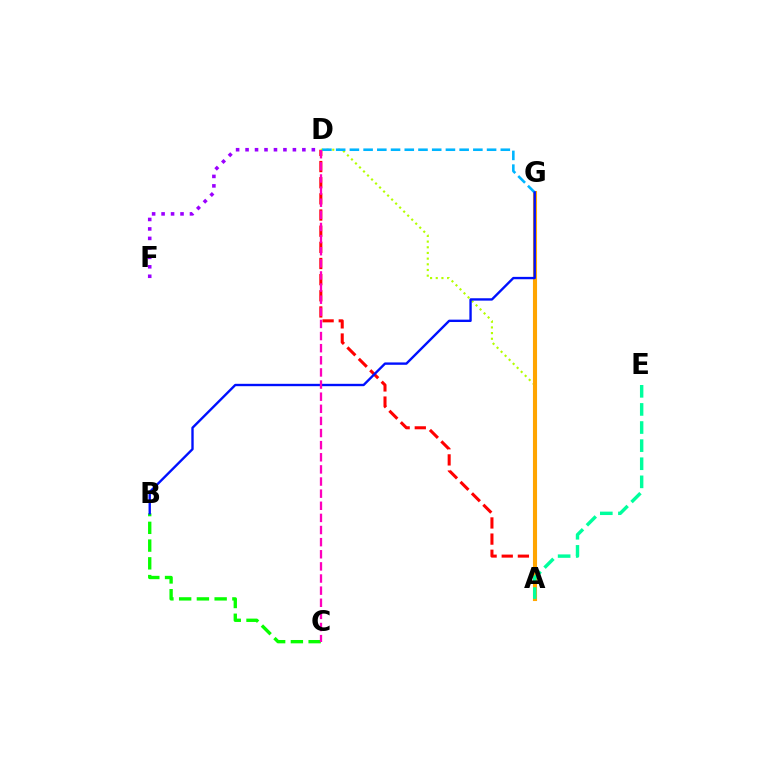{('D', 'F'): [{'color': '#9b00ff', 'line_style': 'dotted', 'thickness': 2.57}], ('A', 'D'): [{'color': '#ff0000', 'line_style': 'dashed', 'thickness': 2.19}, {'color': '#b3ff00', 'line_style': 'dotted', 'thickness': 1.54}], ('B', 'C'): [{'color': '#08ff00', 'line_style': 'dashed', 'thickness': 2.41}], ('A', 'G'): [{'color': '#ffa500', 'line_style': 'solid', 'thickness': 2.96}], ('D', 'G'): [{'color': '#00b5ff', 'line_style': 'dashed', 'thickness': 1.86}], ('A', 'E'): [{'color': '#00ff9d', 'line_style': 'dashed', 'thickness': 2.46}], ('B', 'G'): [{'color': '#0010ff', 'line_style': 'solid', 'thickness': 1.71}], ('C', 'D'): [{'color': '#ff00bd', 'line_style': 'dashed', 'thickness': 1.65}]}